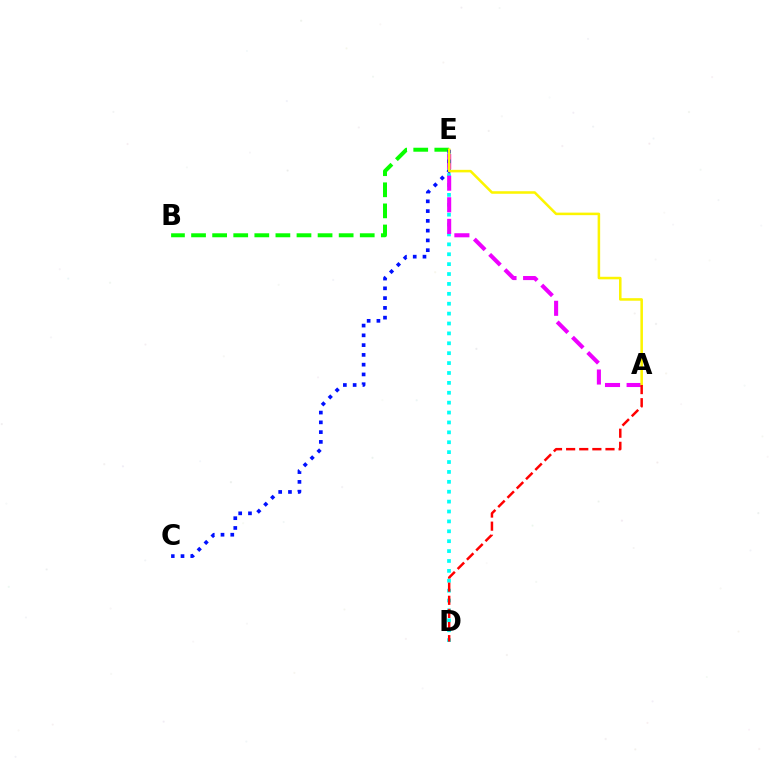{('D', 'E'): [{'color': '#00fff6', 'line_style': 'dotted', 'thickness': 2.69}], ('B', 'E'): [{'color': '#08ff00', 'line_style': 'dashed', 'thickness': 2.86}], ('A', 'E'): [{'color': '#ee00ff', 'line_style': 'dashed', 'thickness': 2.94}, {'color': '#fcf500', 'line_style': 'solid', 'thickness': 1.83}], ('C', 'E'): [{'color': '#0010ff', 'line_style': 'dotted', 'thickness': 2.65}], ('A', 'D'): [{'color': '#ff0000', 'line_style': 'dashed', 'thickness': 1.78}]}